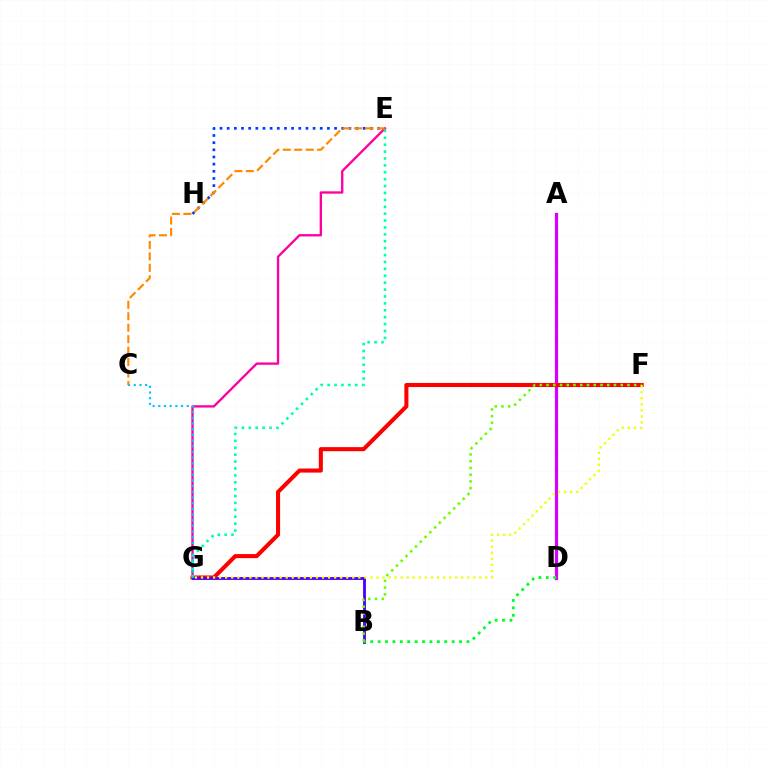{('E', 'G'): [{'color': '#ff00a0', 'line_style': 'solid', 'thickness': 1.68}, {'color': '#00ffaf', 'line_style': 'dotted', 'thickness': 1.87}], ('A', 'D'): [{'color': '#d600ff', 'line_style': 'solid', 'thickness': 2.31}], ('F', 'G'): [{'color': '#ff0000', 'line_style': 'solid', 'thickness': 2.93}, {'color': '#eeff00', 'line_style': 'dotted', 'thickness': 1.64}], ('B', 'G'): [{'color': '#4f00ff', 'line_style': 'solid', 'thickness': 2.05}], ('B', 'D'): [{'color': '#00ff27', 'line_style': 'dotted', 'thickness': 2.01}], ('E', 'H'): [{'color': '#003fff', 'line_style': 'dotted', 'thickness': 1.94}], ('B', 'F'): [{'color': '#66ff00', 'line_style': 'dotted', 'thickness': 1.83}], ('C', 'G'): [{'color': '#00c7ff', 'line_style': 'dotted', 'thickness': 1.55}], ('C', 'E'): [{'color': '#ff8800', 'line_style': 'dashed', 'thickness': 1.56}]}